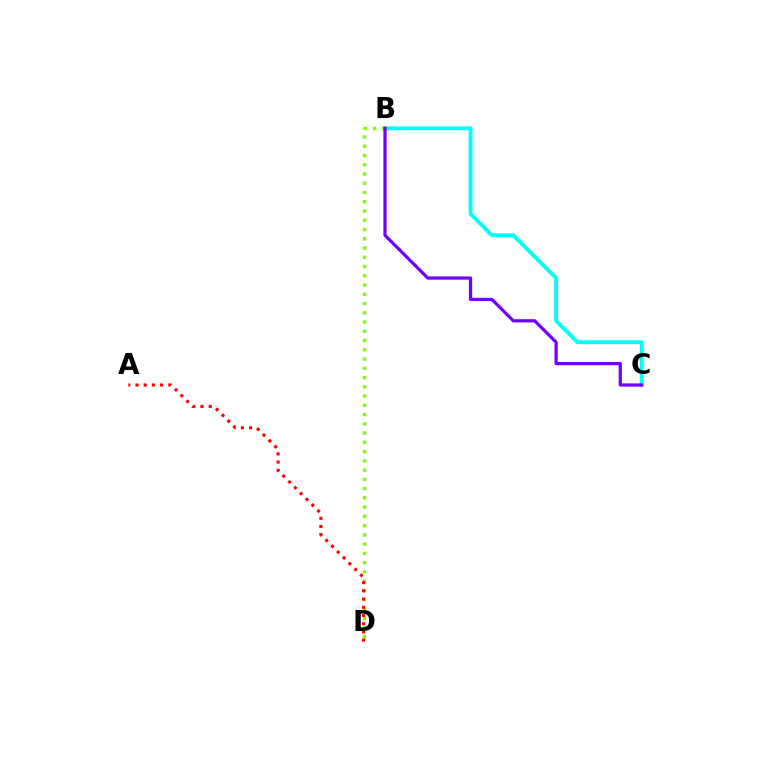{('B', 'D'): [{'color': '#84ff00', 'line_style': 'dotted', 'thickness': 2.51}], ('A', 'D'): [{'color': '#ff0000', 'line_style': 'dotted', 'thickness': 2.23}], ('B', 'C'): [{'color': '#00fff6', 'line_style': 'solid', 'thickness': 2.77}, {'color': '#7200ff', 'line_style': 'solid', 'thickness': 2.32}]}